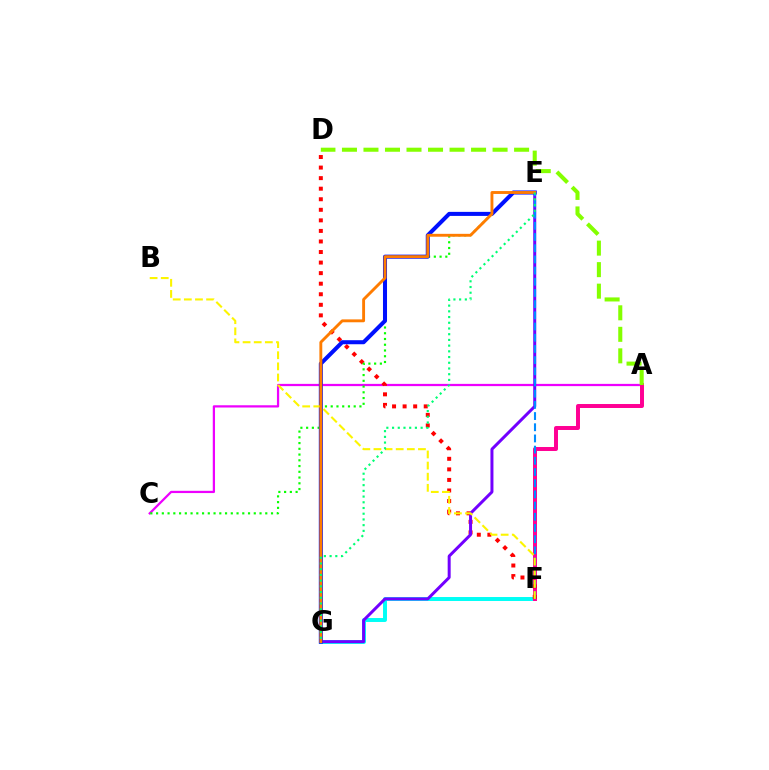{('F', 'G'): [{'color': '#00fff6', 'line_style': 'solid', 'thickness': 2.85}], ('A', 'C'): [{'color': '#ee00ff', 'line_style': 'solid', 'thickness': 1.62}], ('A', 'F'): [{'color': '#ff0094', 'line_style': 'solid', 'thickness': 2.86}], ('D', 'F'): [{'color': '#ff0000', 'line_style': 'dotted', 'thickness': 2.87}], ('C', 'E'): [{'color': '#08ff00', 'line_style': 'dotted', 'thickness': 1.56}], ('E', 'G'): [{'color': '#7200ff', 'line_style': 'solid', 'thickness': 2.15}, {'color': '#0010ff', 'line_style': 'solid', 'thickness': 2.91}, {'color': '#ff7c00', 'line_style': 'solid', 'thickness': 2.08}, {'color': '#00ff74', 'line_style': 'dotted', 'thickness': 1.55}], ('E', 'F'): [{'color': '#008cff', 'line_style': 'dashed', 'thickness': 1.52}], ('B', 'F'): [{'color': '#fcf500', 'line_style': 'dashed', 'thickness': 1.51}], ('A', 'D'): [{'color': '#84ff00', 'line_style': 'dashed', 'thickness': 2.92}]}